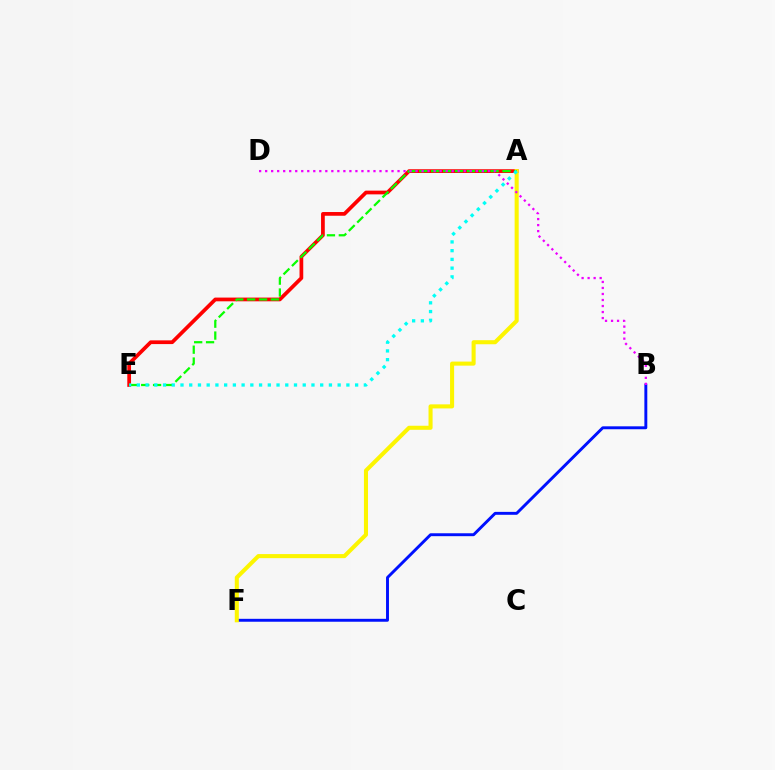{('B', 'F'): [{'color': '#0010ff', 'line_style': 'solid', 'thickness': 2.1}], ('A', 'E'): [{'color': '#ff0000', 'line_style': 'solid', 'thickness': 2.68}, {'color': '#08ff00', 'line_style': 'dashed', 'thickness': 1.61}, {'color': '#00fff6', 'line_style': 'dotted', 'thickness': 2.37}], ('A', 'F'): [{'color': '#fcf500', 'line_style': 'solid', 'thickness': 2.93}], ('B', 'D'): [{'color': '#ee00ff', 'line_style': 'dotted', 'thickness': 1.64}]}